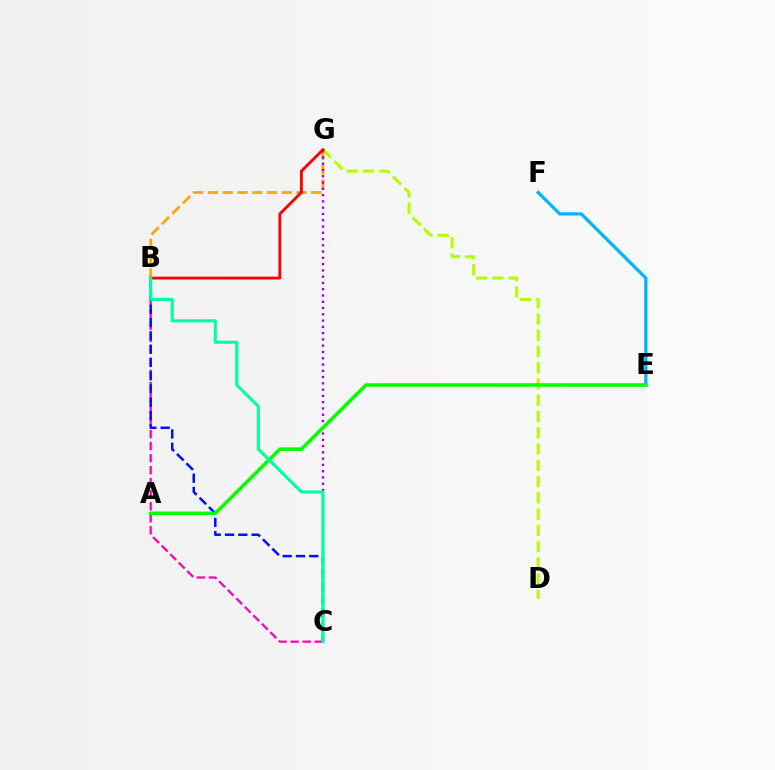{('B', 'C'): [{'color': '#ff00bd', 'line_style': 'dashed', 'thickness': 1.63}, {'color': '#0010ff', 'line_style': 'dashed', 'thickness': 1.81}, {'color': '#00ff9d', 'line_style': 'solid', 'thickness': 2.23}], ('D', 'G'): [{'color': '#b3ff00', 'line_style': 'dashed', 'thickness': 2.21}], ('B', 'G'): [{'color': '#ffa500', 'line_style': 'dashed', 'thickness': 2.0}, {'color': '#ff0000', 'line_style': 'solid', 'thickness': 2.06}], ('C', 'G'): [{'color': '#9b00ff', 'line_style': 'dotted', 'thickness': 1.7}], ('E', 'F'): [{'color': '#00b5ff', 'line_style': 'solid', 'thickness': 2.33}], ('A', 'E'): [{'color': '#08ff00', 'line_style': 'solid', 'thickness': 2.57}]}